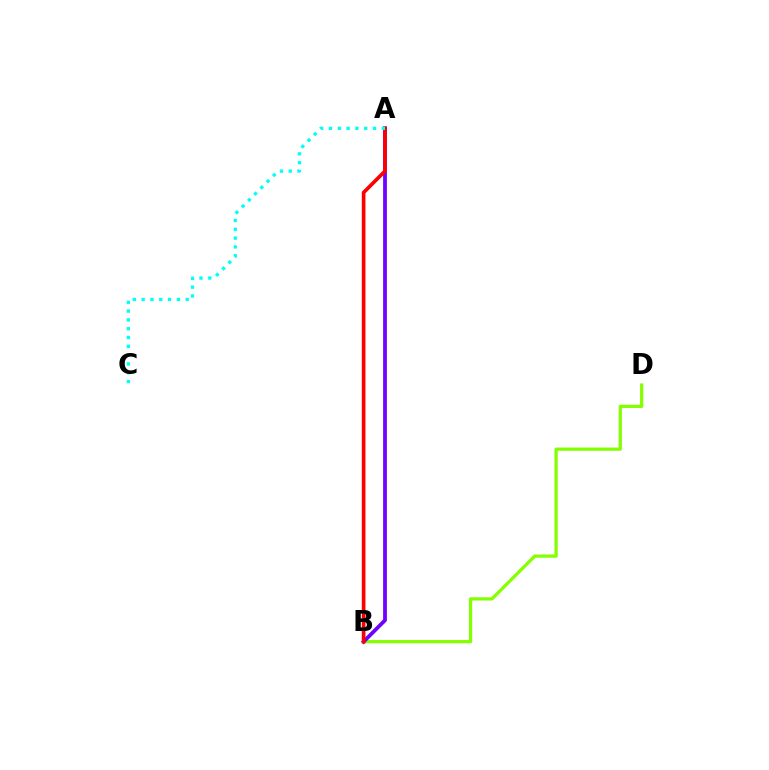{('B', 'D'): [{'color': '#84ff00', 'line_style': 'solid', 'thickness': 2.33}], ('A', 'B'): [{'color': '#7200ff', 'line_style': 'solid', 'thickness': 2.72}, {'color': '#ff0000', 'line_style': 'solid', 'thickness': 2.63}], ('A', 'C'): [{'color': '#00fff6', 'line_style': 'dotted', 'thickness': 2.39}]}